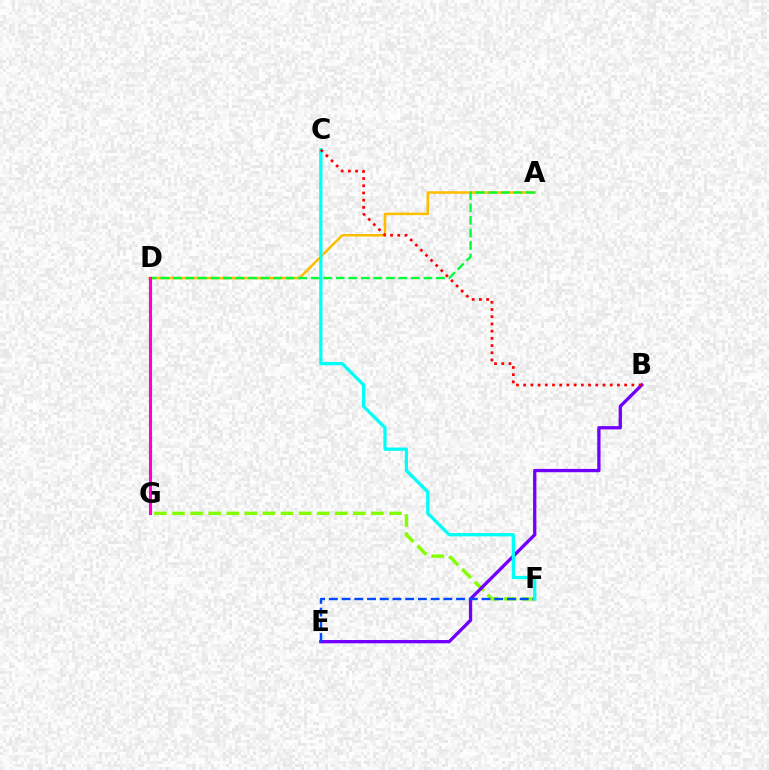{('F', 'G'): [{'color': '#84ff00', 'line_style': 'dashed', 'thickness': 2.46}], ('A', 'D'): [{'color': '#ffbd00', 'line_style': 'solid', 'thickness': 1.82}, {'color': '#00ff39', 'line_style': 'dashed', 'thickness': 1.7}], ('B', 'E'): [{'color': '#7200ff', 'line_style': 'solid', 'thickness': 2.38}], ('E', 'F'): [{'color': '#004bff', 'line_style': 'dashed', 'thickness': 1.73}], ('C', 'F'): [{'color': '#00fff6', 'line_style': 'solid', 'thickness': 2.36}], ('B', 'C'): [{'color': '#ff0000', 'line_style': 'dotted', 'thickness': 1.96}], ('D', 'G'): [{'color': '#ff00cf', 'line_style': 'solid', 'thickness': 2.21}]}